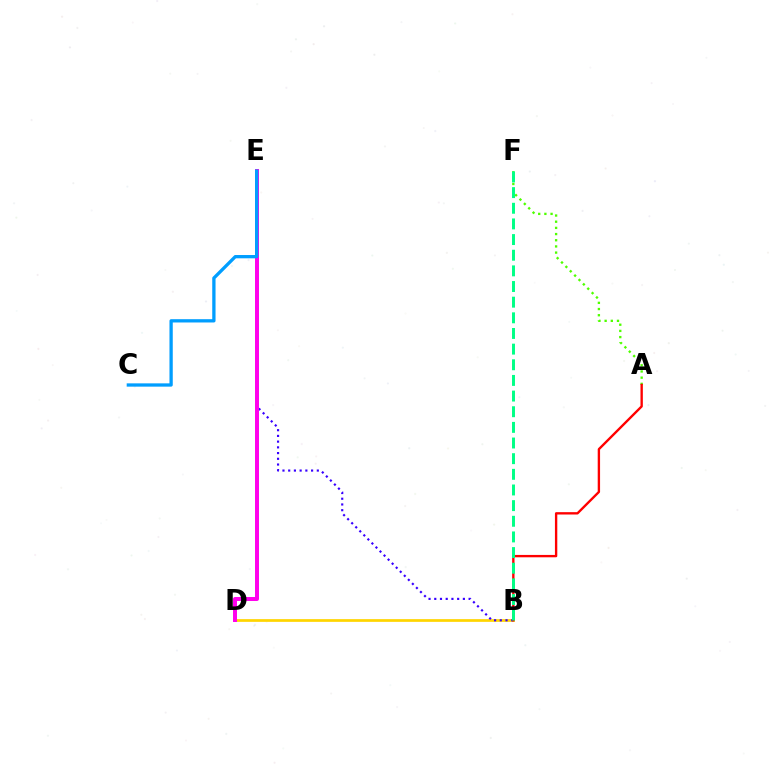{('A', 'F'): [{'color': '#4fff00', 'line_style': 'dotted', 'thickness': 1.68}], ('B', 'D'): [{'color': '#ffd500', 'line_style': 'solid', 'thickness': 1.96}], ('B', 'E'): [{'color': '#3700ff', 'line_style': 'dotted', 'thickness': 1.55}], ('D', 'E'): [{'color': '#ff00ed', 'line_style': 'solid', 'thickness': 2.86}], ('A', 'B'): [{'color': '#ff0000', 'line_style': 'solid', 'thickness': 1.7}], ('B', 'F'): [{'color': '#00ff86', 'line_style': 'dashed', 'thickness': 2.13}], ('C', 'E'): [{'color': '#009eff', 'line_style': 'solid', 'thickness': 2.37}]}